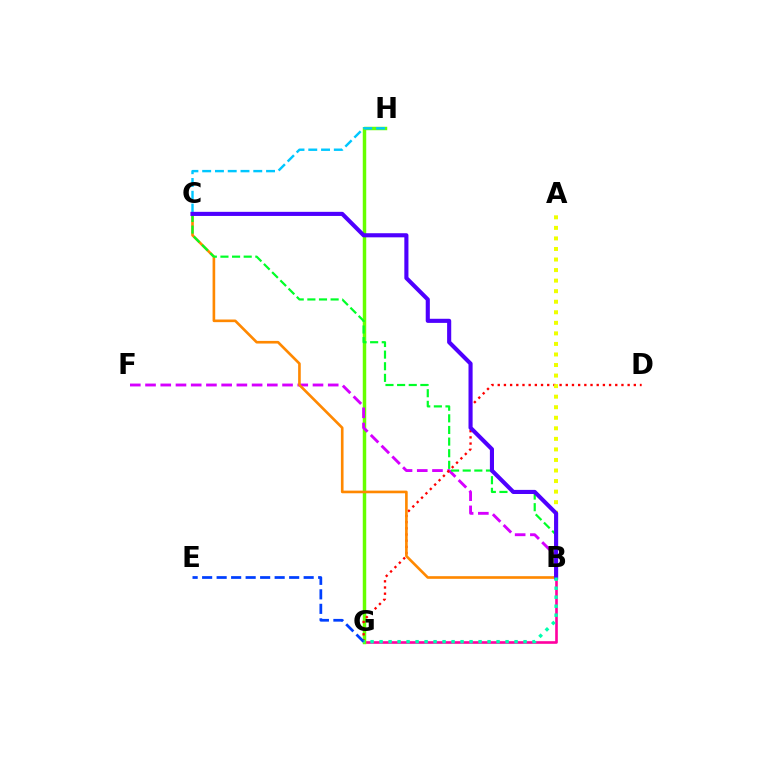{('B', 'G'): [{'color': '#ff00a0', 'line_style': 'solid', 'thickness': 1.9}, {'color': '#00ffaf', 'line_style': 'dotted', 'thickness': 2.44}], ('G', 'H'): [{'color': '#66ff00', 'line_style': 'solid', 'thickness': 2.49}], ('B', 'F'): [{'color': '#d600ff', 'line_style': 'dashed', 'thickness': 2.07}], ('D', 'G'): [{'color': '#ff0000', 'line_style': 'dotted', 'thickness': 1.68}], ('A', 'B'): [{'color': '#eeff00', 'line_style': 'dotted', 'thickness': 2.87}], ('B', 'C'): [{'color': '#ff8800', 'line_style': 'solid', 'thickness': 1.9}, {'color': '#00ff27', 'line_style': 'dashed', 'thickness': 1.58}, {'color': '#4f00ff', 'line_style': 'solid', 'thickness': 2.96}], ('C', 'H'): [{'color': '#00c7ff', 'line_style': 'dashed', 'thickness': 1.74}], ('E', 'G'): [{'color': '#003fff', 'line_style': 'dashed', 'thickness': 1.97}]}